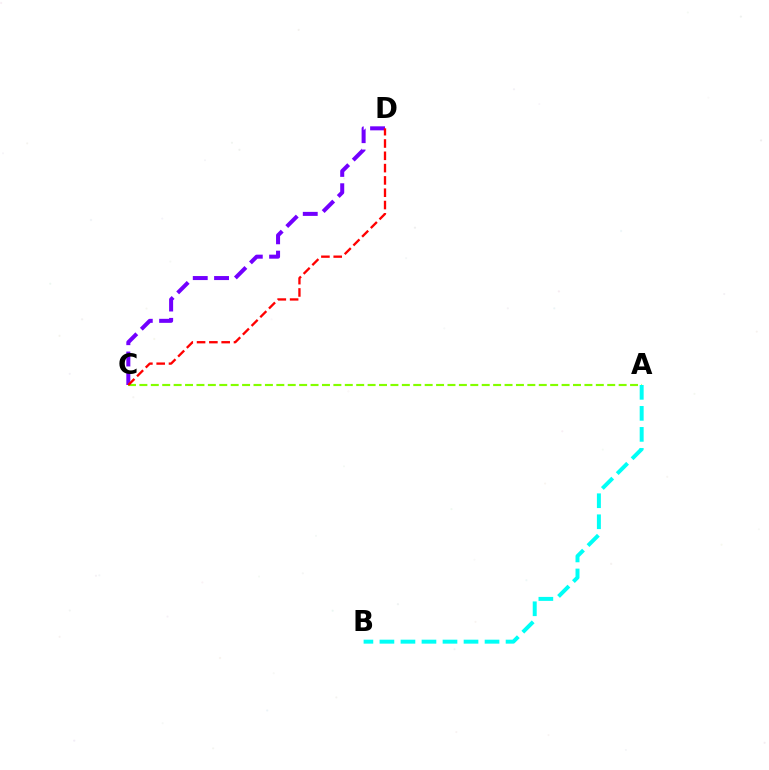{('A', 'C'): [{'color': '#84ff00', 'line_style': 'dashed', 'thickness': 1.55}], ('C', 'D'): [{'color': '#7200ff', 'line_style': 'dashed', 'thickness': 2.89}, {'color': '#ff0000', 'line_style': 'dashed', 'thickness': 1.67}], ('A', 'B'): [{'color': '#00fff6', 'line_style': 'dashed', 'thickness': 2.86}]}